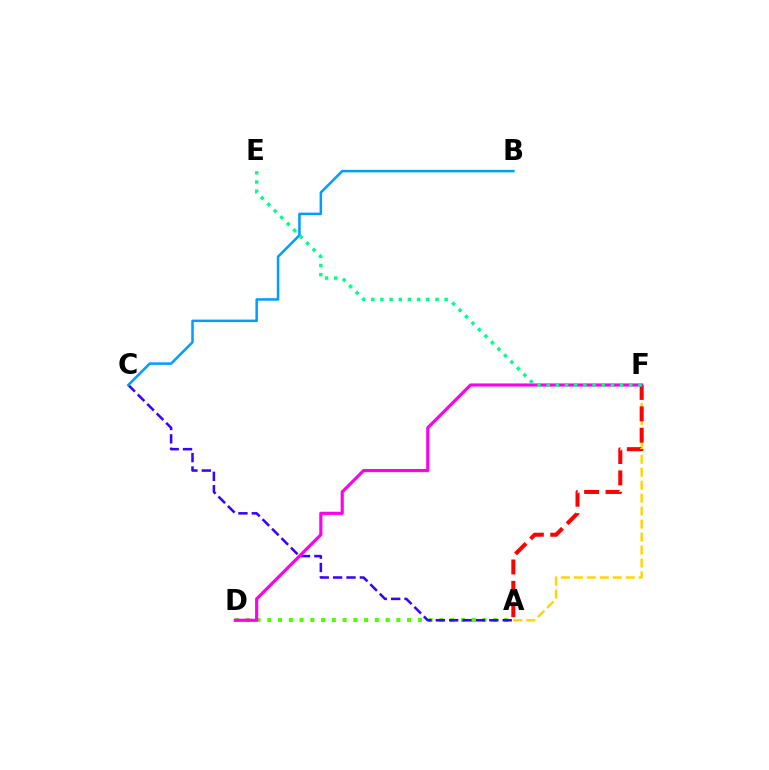{('A', 'F'): [{'color': '#ffd500', 'line_style': 'dashed', 'thickness': 1.76}, {'color': '#ff0000', 'line_style': 'dashed', 'thickness': 2.9}], ('A', 'D'): [{'color': '#4fff00', 'line_style': 'dotted', 'thickness': 2.92}], ('A', 'C'): [{'color': '#3700ff', 'line_style': 'dashed', 'thickness': 1.82}], ('B', 'C'): [{'color': '#009eff', 'line_style': 'solid', 'thickness': 1.82}], ('D', 'F'): [{'color': '#ff00ed', 'line_style': 'solid', 'thickness': 2.27}], ('E', 'F'): [{'color': '#00ff86', 'line_style': 'dotted', 'thickness': 2.49}]}